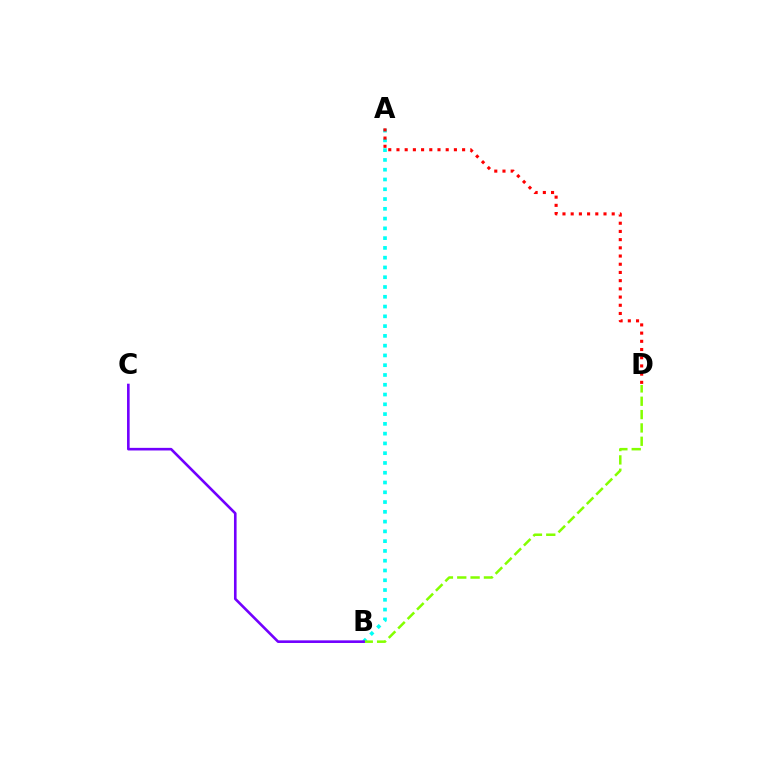{('A', 'B'): [{'color': '#00fff6', 'line_style': 'dotted', 'thickness': 2.66}], ('A', 'D'): [{'color': '#ff0000', 'line_style': 'dotted', 'thickness': 2.23}], ('B', 'D'): [{'color': '#84ff00', 'line_style': 'dashed', 'thickness': 1.81}], ('B', 'C'): [{'color': '#7200ff', 'line_style': 'solid', 'thickness': 1.88}]}